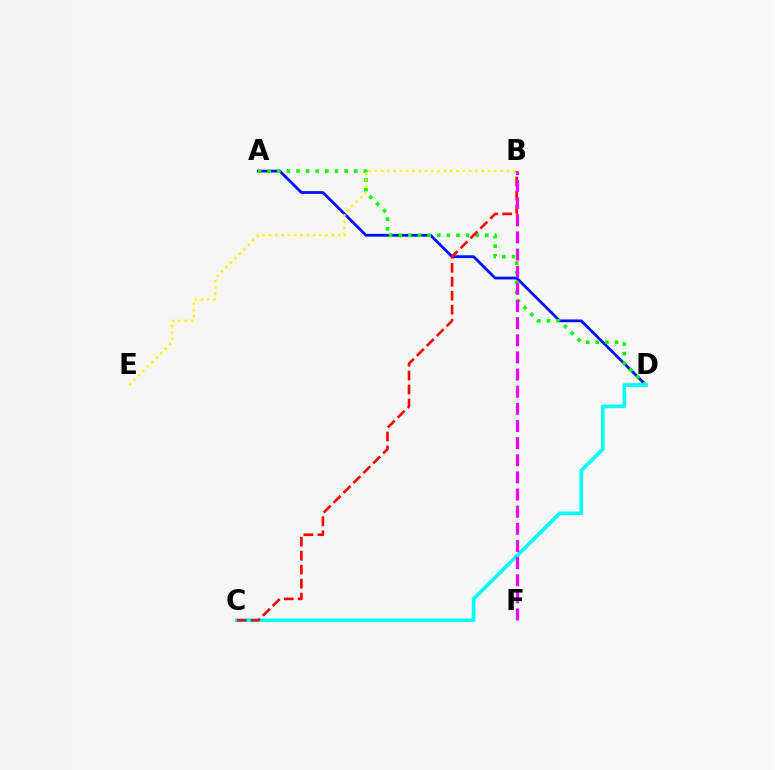{('A', 'D'): [{'color': '#0010ff', 'line_style': 'solid', 'thickness': 2.01}, {'color': '#08ff00', 'line_style': 'dotted', 'thickness': 2.61}], ('C', 'D'): [{'color': '#00fff6', 'line_style': 'solid', 'thickness': 2.64}], ('B', 'C'): [{'color': '#ff0000', 'line_style': 'dashed', 'thickness': 1.9}], ('B', 'F'): [{'color': '#ee00ff', 'line_style': 'dashed', 'thickness': 2.33}], ('B', 'E'): [{'color': '#fcf500', 'line_style': 'dotted', 'thickness': 1.71}]}